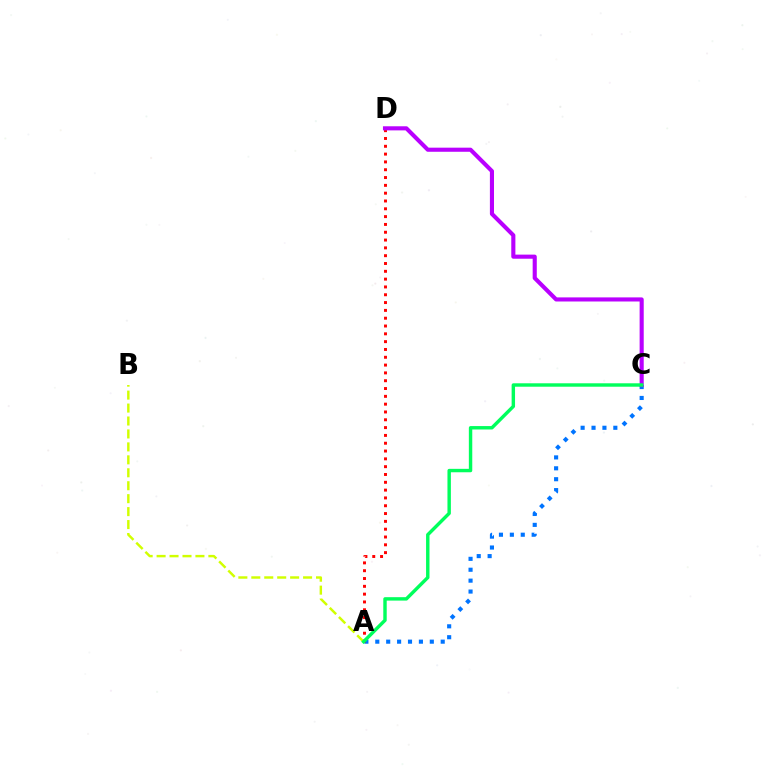{('A', 'C'): [{'color': '#0074ff', 'line_style': 'dotted', 'thickness': 2.96}, {'color': '#00ff5c', 'line_style': 'solid', 'thickness': 2.46}], ('A', 'D'): [{'color': '#ff0000', 'line_style': 'dotted', 'thickness': 2.12}], ('C', 'D'): [{'color': '#b900ff', 'line_style': 'solid', 'thickness': 2.95}], ('A', 'B'): [{'color': '#d1ff00', 'line_style': 'dashed', 'thickness': 1.76}]}